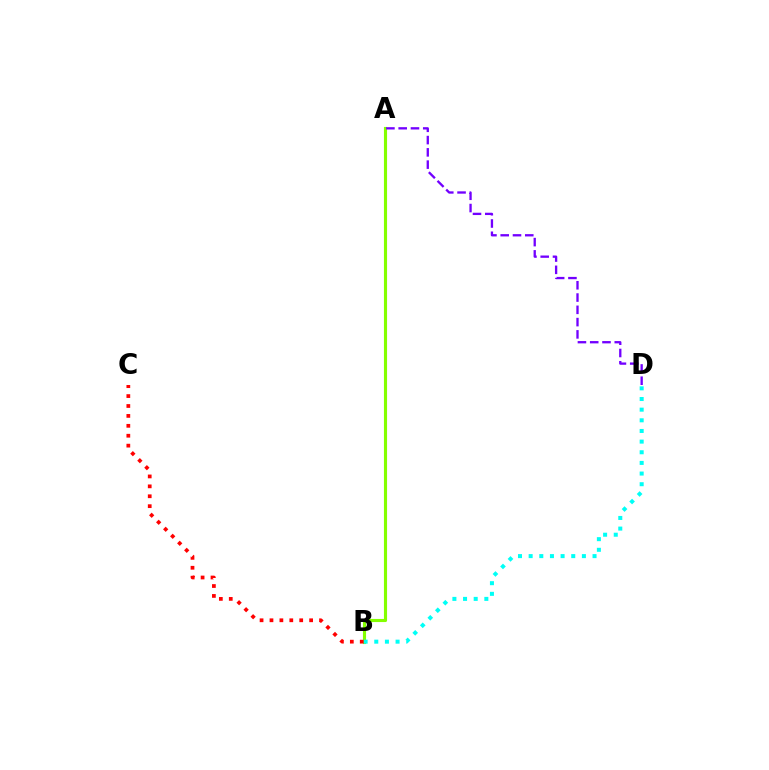{('A', 'B'): [{'color': '#84ff00', 'line_style': 'solid', 'thickness': 2.25}], ('B', 'D'): [{'color': '#00fff6', 'line_style': 'dotted', 'thickness': 2.89}], ('A', 'D'): [{'color': '#7200ff', 'line_style': 'dashed', 'thickness': 1.67}], ('B', 'C'): [{'color': '#ff0000', 'line_style': 'dotted', 'thickness': 2.69}]}